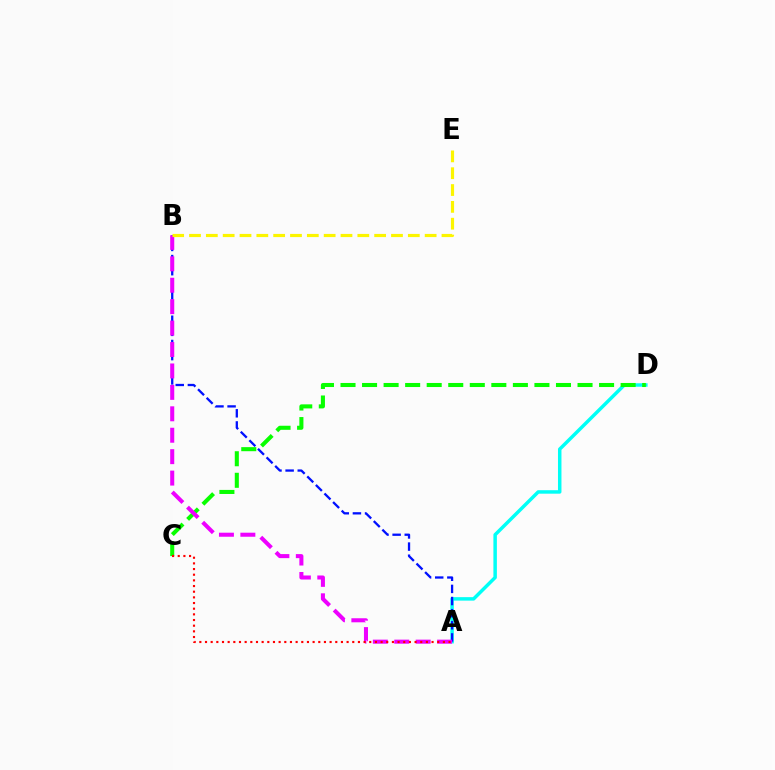{('A', 'D'): [{'color': '#00fff6', 'line_style': 'solid', 'thickness': 2.51}], ('A', 'B'): [{'color': '#0010ff', 'line_style': 'dashed', 'thickness': 1.65}, {'color': '#ee00ff', 'line_style': 'dashed', 'thickness': 2.91}], ('C', 'D'): [{'color': '#08ff00', 'line_style': 'dashed', 'thickness': 2.93}], ('A', 'C'): [{'color': '#ff0000', 'line_style': 'dotted', 'thickness': 1.54}], ('B', 'E'): [{'color': '#fcf500', 'line_style': 'dashed', 'thickness': 2.29}]}